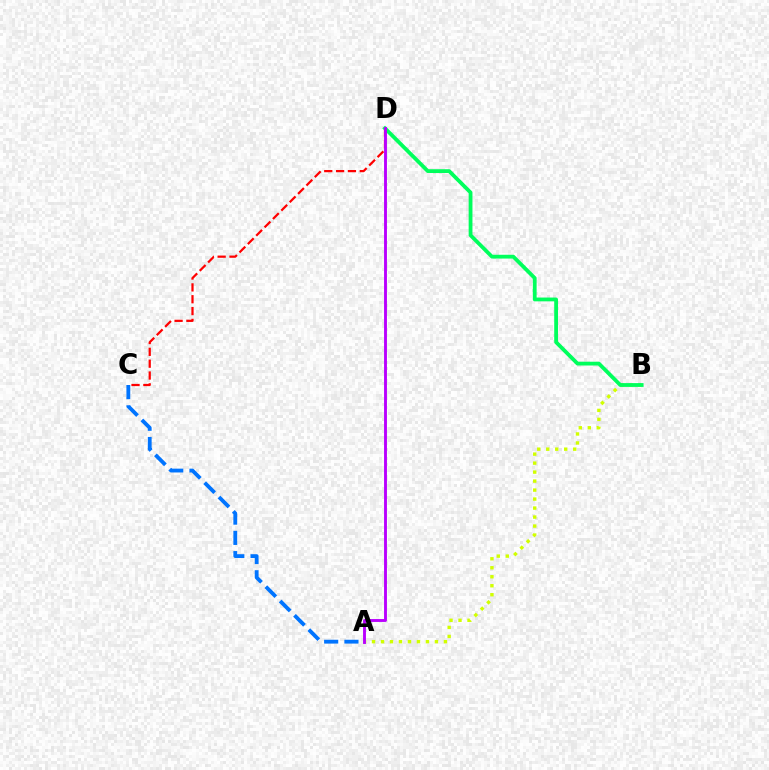{('A', 'C'): [{'color': '#0074ff', 'line_style': 'dashed', 'thickness': 2.75}], ('A', 'B'): [{'color': '#d1ff00', 'line_style': 'dotted', 'thickness': 2.44}], ('C', 'D'): [{'color': '#ff0000', 'line_style': 'dashed', 'thickness': 1.61}], ('B', 'D'): [{'color': '#00ff5c', 'line_style': 'solid', 'thickness': 2.73}], ('A', 'D'): [{'color': '#b900ff', 'line_style': 'solid', 'thickness': 2.08}]}